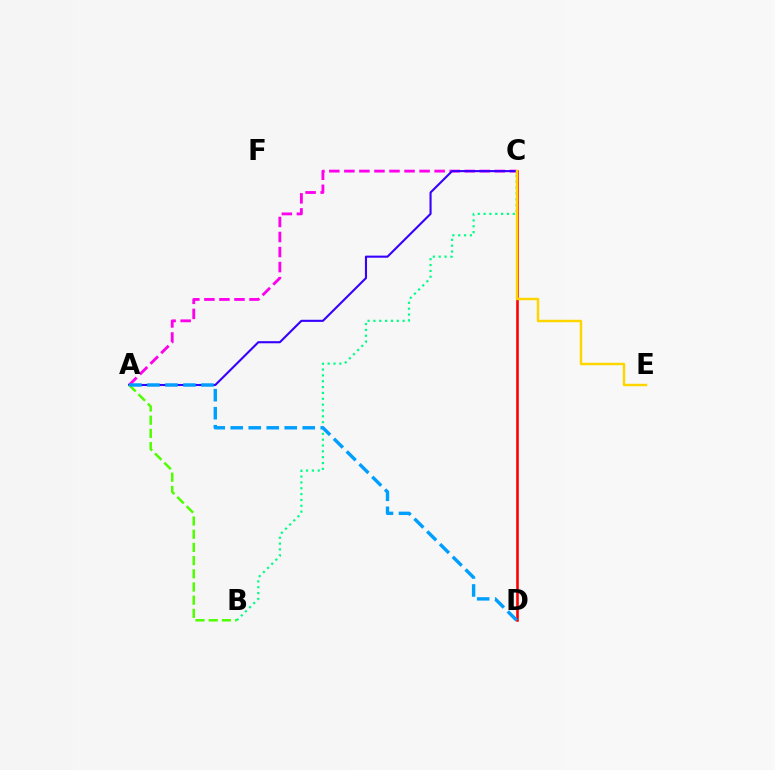{('C', 'D'): [{'color': '#ff0000', 'line_style': 'solid', 'thickness': 1.87}], ('A', 'C'): [{'color': '#ff00ed', 'line_style': 'dashed', 'thickness': 2.04}, {'color': '#3700ff', 'line_style': 'solid', 'thickness': 1.52}], ('A', 'B'): [{'color': '#4fff00', 'line_style': 'dashed', 'thickness': 1.79}], ('B', 'C'): [{'color': '#00ff86', 'line_style': 'dotted', 'thickness': 1.59}], ('A', 'D'): [{'color': '#009eff', 'line_style': 'dashed', 'thickness': 2.45}], ('C', 'E'): [{'color': '#ffd500', 'line_style': 'solid', 'thickness': 1.77}]}